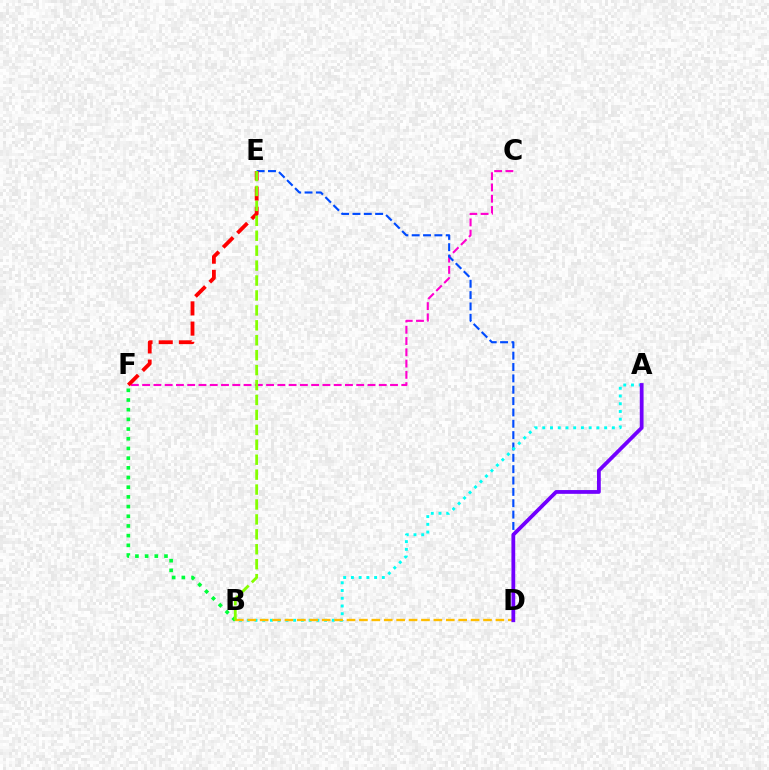{('C', 'F'): [{'color': '#ff00cf', 'line_style': 'dashed', 'thickness': 1.53}], ('D', 'E'): [{'color': '#004bff', 'line_style': 'dashed', 'thickness': 1.54}], ('A', 'B'): [{'color': '#00fff6', 'line_style': 'dotted', 'thickness': 2.1}], ('B', 'F'): [{'color': '#00ff39', 'line_style': 'dotted', 'thickness': 2.63}], ('B', 'D'): [{'color': '#ffbd00', 'line_style': 'dashed', 'thickness': 1.69}], ('A', 'D'): [{'color': '#7200ff', 'line_style': 'solid', 'thickness': 2.72}], ('E', 'F'): [{'color': '#ff0000', 'line_style': 'dashed', 'thickness': 2.74}], ('B', 'E'): [{'color': '#84ff00', 'line_style': 'dashed', 'thickness': 2.03}]}